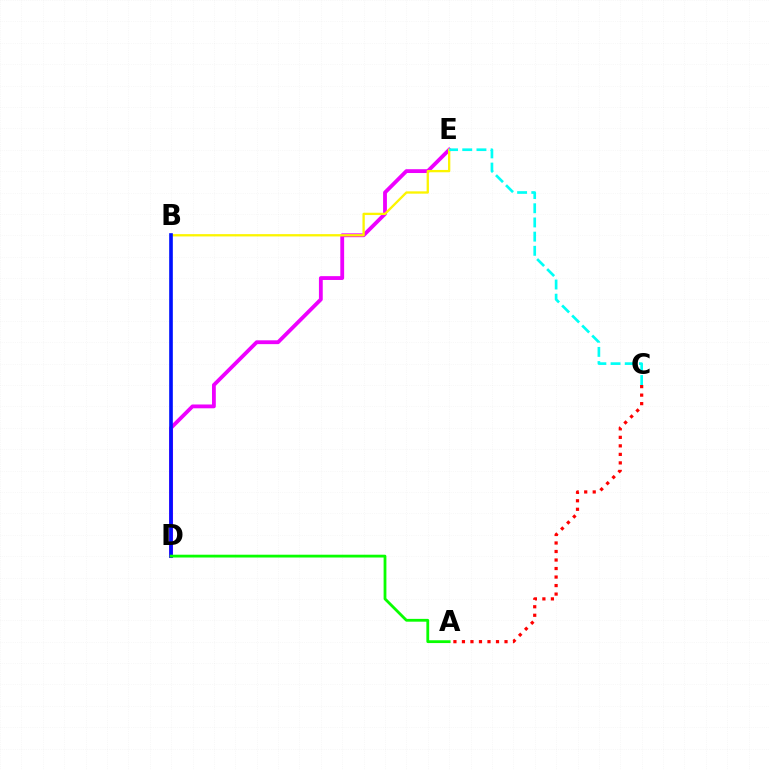{('D', 'E'): [{'color': '#ee00ff', 'line_style': 'solid', 'thickness': 2.75}], ('B', 'E'): [{'color': '#fcf500', 'line_style': 'solid', 'thickness': 1.67}], ('B', 'D'): [{'color': '#0010ff', 'line_style': 'solid', 'thickness': 2.62}], ('A', 'D'): [{'color': '#08ff00', 'line_style': 'solid', 'thickness': 2.02}], ('A', 'C'): [{'color': '#ff0000', 'line_style': 'dotted', 'thickness': 2.31}], ('C', 'E'): [{'color': '#00fff6', 'line_style': 'dashed', 'thickness': 1.93}]}